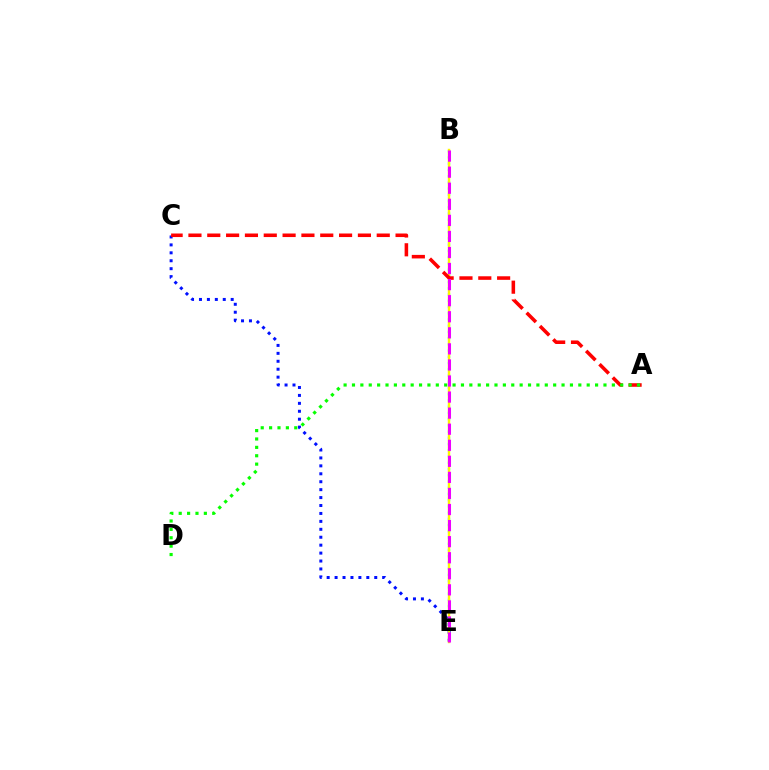{('B', 'E'): [{'color': '#00fff6', 'line_style': 'dotted', 'thickness': 1.69}, {'color': '#fcf500', 'line_style': 'solid', 'thickness': 1.75}, {'color': '#ee00ff', 'line_style': 'dashed', 'thickness': 2.18}], ('C', 'E'): [{'color': '#0010ff', 'line_style': 'dotted', 'thickness': 2.15}], ('A', 'C'): [{'color': '#ff0000', 'line_style': 'dashed', 'thickness': 2.56}], ('A', 'D'): [{'color': '#08ff00', 'line_style': 'dotted', 'thickness': 2.28}]}